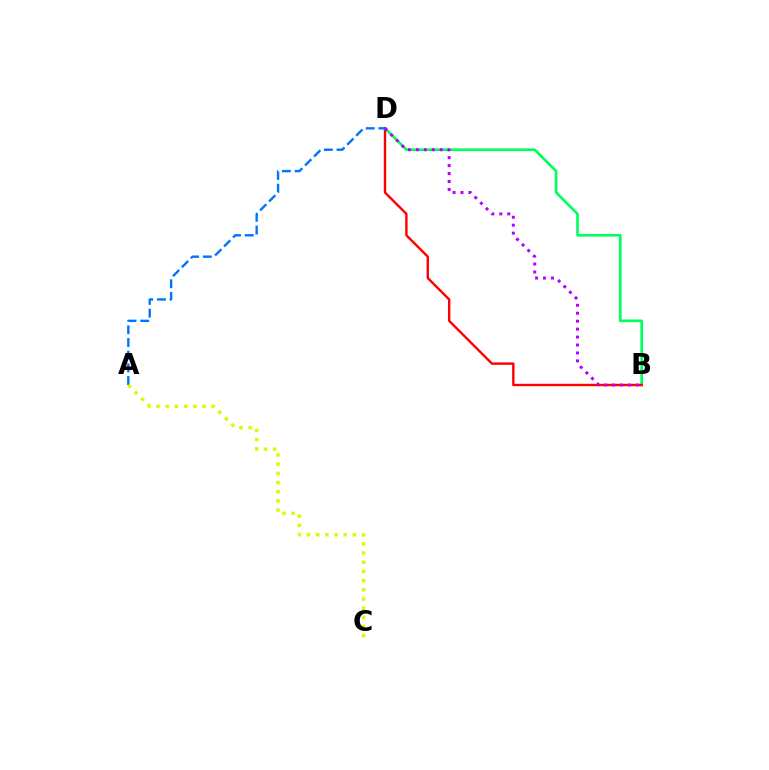{('B', 'D'): [{'color': '#00ff5c', 'line_style': 'solid', 'thickness': 1.91}, {'color': '#ff0000', 'line_style': 'solid', 'thickness': 1.72}, {'color': '#b900ff', 'line_style': 'dotted', 'thickness': 2.16}], ('A', 'D'): [{'color': '#0074ff', 'line_style': 'dashed', 'thickness': 1.72}], ('A', 'C'): [{'color': '#d1ff00', 'line_style': 'dotted', 'thickness': 2.5}]}